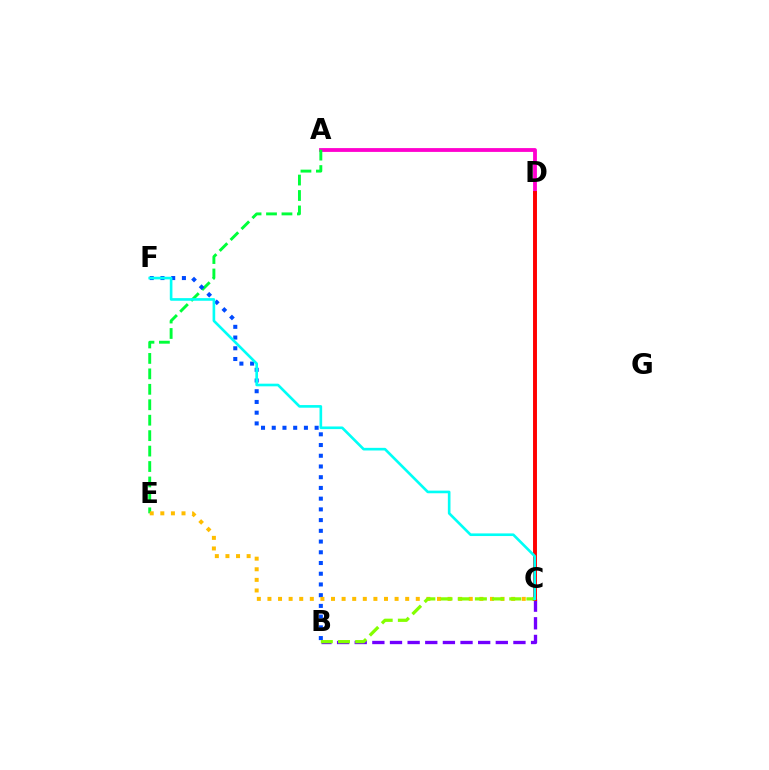{('B', 'C'): [{'color': '#7200ff', 'line_style': 'dashed', 'thickness': 2.4}, {'color': '#84ff00', 'line_style': 'dashed', 'thickness': 2.33}], ('A', 'D'): [{'color': '#ff00cf', 'line_style': 'solid', 'thickness': 2.75}], ('A', 'E'): [{'color': '#00ff39', 'line_style': 'dashed', 'thickness': 2.1}], ('B', 'F'): [{'color': '#004bff', 'line_style': 'dotted', 'thickness': 2.91}], ('C', 'E'): [{'color': '#ffbd00', 'line_style': 'dotted', 'thickness': 2.88}], ('C', 'D'): [{'color': '#ff0000', 'line_style': 'solid', 'thickness': 2.83}], ('C', 'F'): [{'color': '#00fff6', 'line_style': 'solid', 'thickness': 1.9}]}